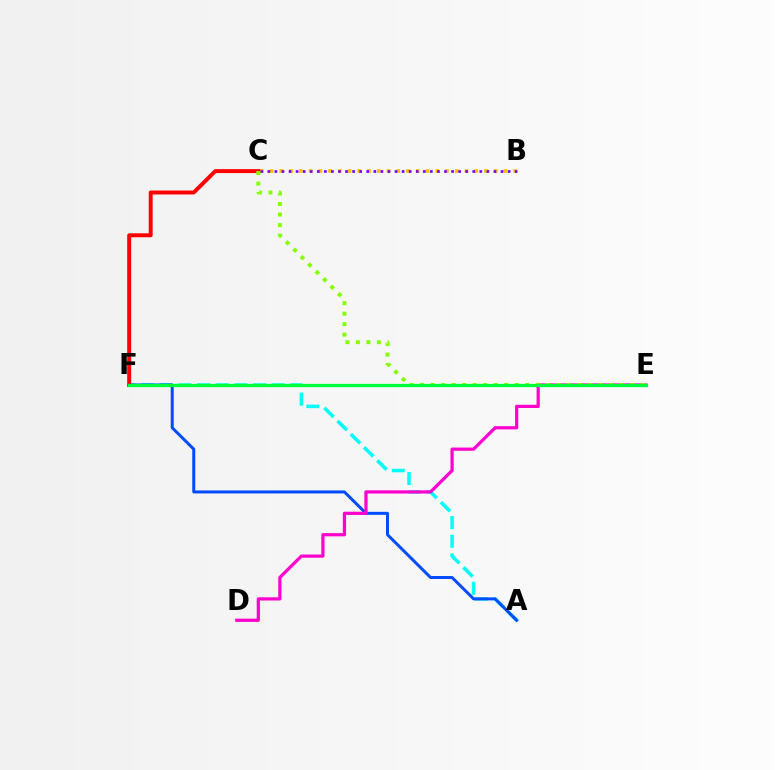{('B', 'C'): [{'color': '#ffbd00', 'line_style': 'dotted', 'thickness': 2.65}, {'color': '#7200ff', 'line_style': 'dotted', 'thickness': 1.92}], ('A', 'F'): [{'color': '#00fff6', 'line_style': 'dashed', 'thickness': 2.53}, {'color': '#004bff', 'line_style': 'solid', 'thickness': 2.16}], ('C', 'F'): [{'color': '#ff0000', 'line_style': 'solid', 'thickness': 2.84}], ('D', 'E'): [{'color': '#ff00cf', 'line_style': 'solid', 'thickness': 2.32}], ('C', 'E'): [{'color': '#84ff00', 'line_style': 'dotted', 'thickness': 2.85}], ('E', 'F'): [{'color': '#00ff39', 'line_style': 'solid', 'thickness': 2.37}]}